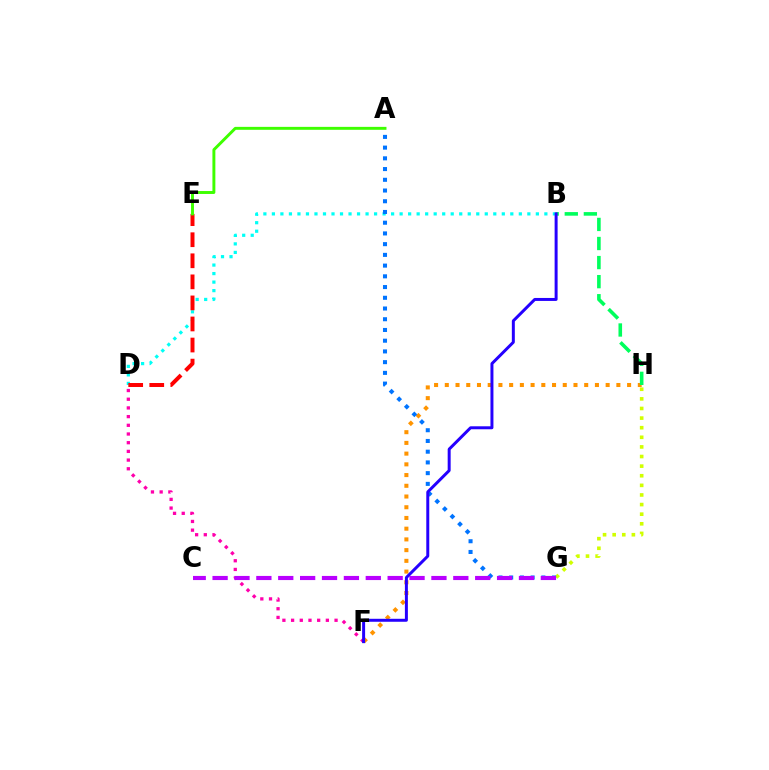{('F', 'H'): [{'color': '#ff9400', 'line_style': 'dotted', 'thickness': 2.91}], ('B', 'H'): [{'color': '#00ff5c', 'line_style': 'dashed', 'thickness': 2.59}], ('B', 'D'): [{'color': '#00fff6', 'line_style': 'dotted', 'thickness': 2.31}], ('G', 'H'): [{'color': '#d1ff00', 'line_style': 'dotted', 'thickness': 2.61}], ('D', 'E'): [{'color': '#ff0000', 'line_style': 'dashed', 'thickness': 2.86}], ('D', 'F'): [{'color': '#ff00ac', 'line_style': 'dotted', 'thickness': 2.36}], ('A', 'G'): [{'color': '#0074ff', 'line_style': 'dotted', 'thickness': 2.91}], ('A', 'E'): [{'color': '#3dff00', 'line_style': 'solid', 'thickness': 2.11}], ('C', 'G'): [{'color': '#b900ff', 'line_style': 'dashed', 'thickness': 2.97}], ('B', 'F'): [{'color': '#2500ff', 'line_style': 'solid', 'thickness': 2.14}]}